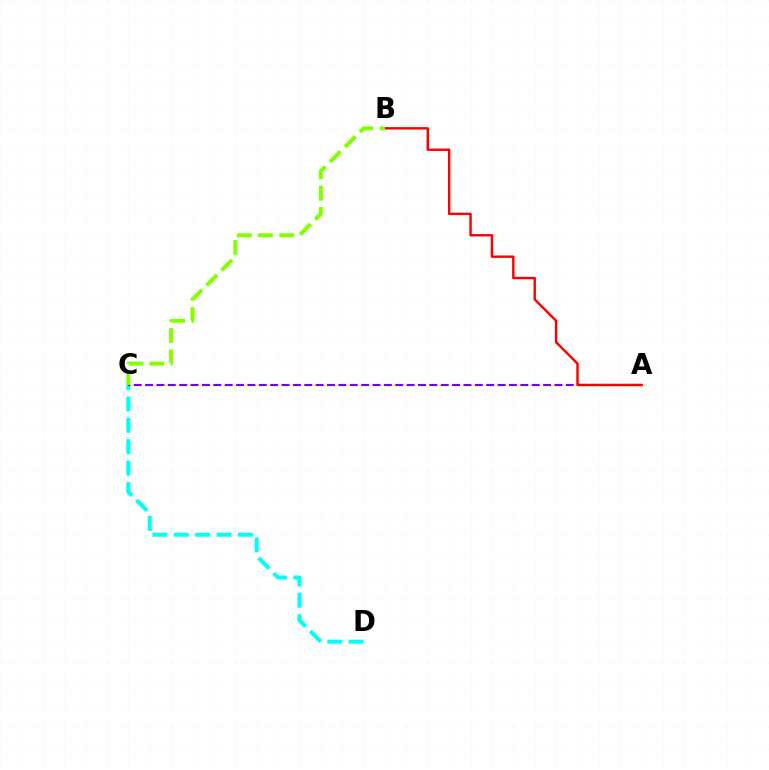{('C', 'D'): [{'color': '#00fff6', 'line_style': 'dashed', 'thickness': 2.91}], ('A', 'C'): [{'color': '#7200ff', 'line_style': 'dashed', 'thickness': 1.54}], ('A', 'B'): [{'color': '#ff0000', 'line_style': 'solid', 'thickness': 1.74}], ('B', 'C'): [{'color': '#84ff00', 'line_style': 'dashed', 'thickness': 2.88}]}